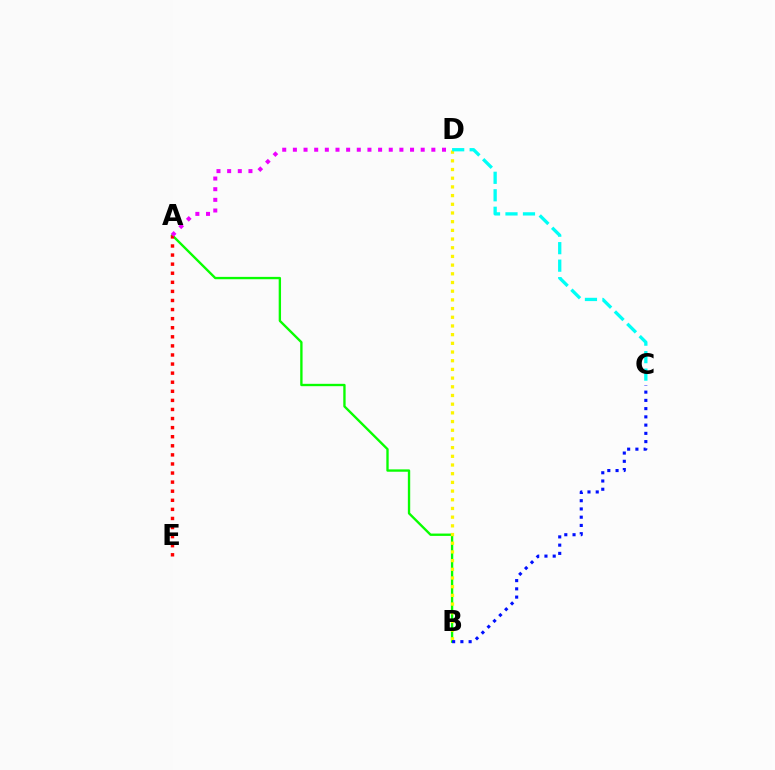{('A', 'B'): [{'color': '#08ff00', 'line_style': 'solid', 'thickness': 1.69}], ('A', 'E'): [{'color': '#ff0000', 'line_style': 'dotted', 'thickness': 2.47}], ('B', 'D'): [{'color': '#fcf500', 'line_style': 'dotted', 'thickness': 2.36}], ('A', 'D'): [{'color': '#ee00ff', 'line_style': 'dotted', 'thickness': 2.89}], ('B', 'C'): [{'color': '#0010ff', 'line_style': 'dotted', 'thickness': 2.24}], ('C', 'D'): [{'color': '#00fff6', 'line_style': 'dashed', 'thickness': 2.38}]}